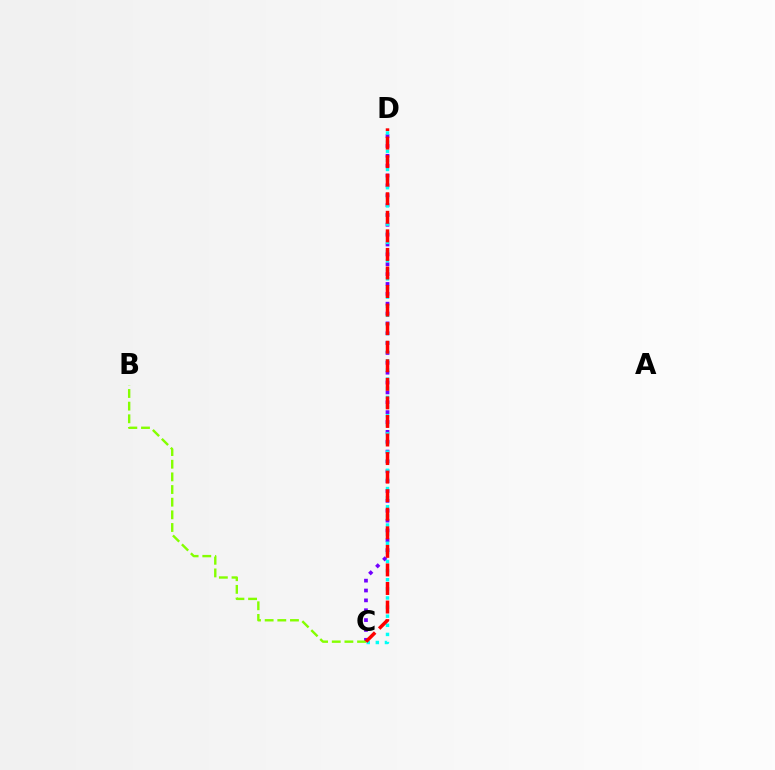{('C', 'D'): [{'color': '#7200ff', 'line_style': 'dotted', 'thickness': 2.68}, {'color': '#00fff6', 'line_style': 'dotted', 'thickness': 2.48}, {'color': '#ff0000', 'line_style': 'dashed', 'thickness': 2.52}], ('B', 'C'): [{'color': '#84ff00', 'line_style': 'dashed', 'thickness': 1.72}]}